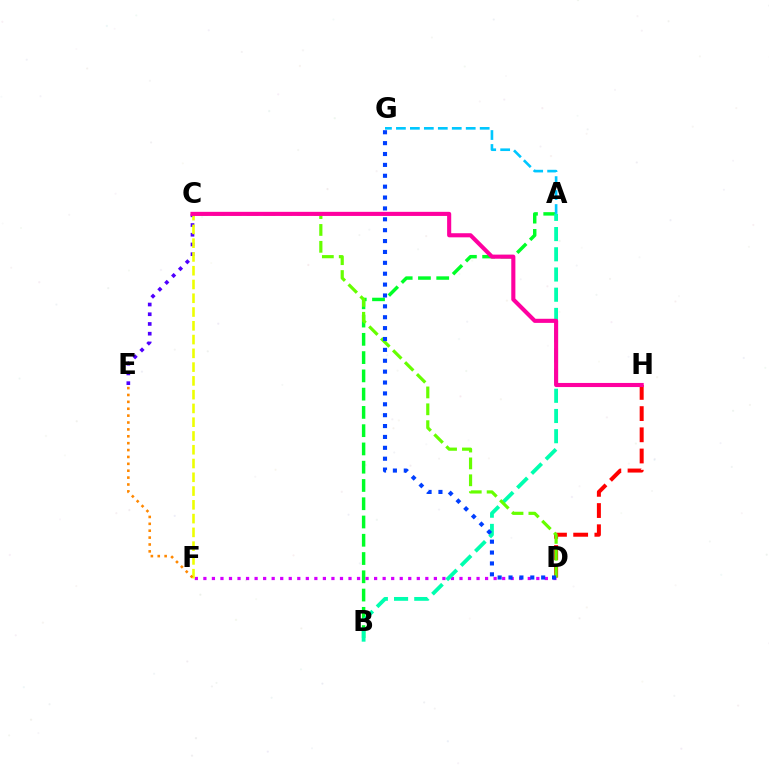{('A', 'B'): [{'color': '#00ff27', 'line_style': 'dashed', 'thickness': 2.48}, {'color': '#00ffaf', 'line_style': 'dashed', 'thickness': 2.75}], ('D', 'F'): [{'color': '#d600ff', 'line_style': 'dotted', 'thickness': 2.32}], ('D', 'H'): [{'color': '#ff0000', 'line_style': 'dashed', 'thickness': 2.88}], ('C', 'D'): [{'color': '#66ff00', 'line_style': 'dashed', 'thickness': 2.29}], ('A', 'G'): [{'color': '#00c7ff', 'line_style': 'dashed', 'thickness': 1.9}], ('C', 'E'): [{'color': '#4f00ff', 'line_style': 'dotted', 'thickness': 2.64}], ('C', 'F'): [{'color': '#eeff00', 'line_style': 'dashed', 'thickness': 1.87}], ('E', 'F'): [{'color': '#ff8800', 'line_style': 'dotted', 'thickness': 1.87}], ('C', 'H'): [{'color': '#ff00a0', 'line_style': 'solid', 'thickness': 2.95}], ('D', 'G'): [{'color': '#003fff', 'line_style': 'dotted', 'thickness': 2.96}]}